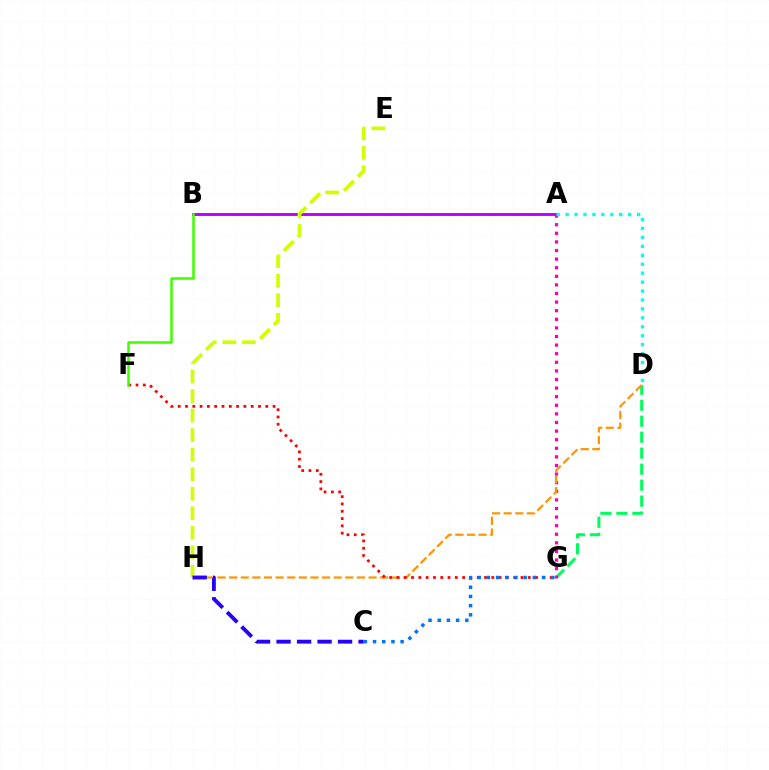{('D', 'G'): [{'color': '#00ff5c', 'line_style': 'dashed', 'thickness': 2.17}], ('A', 'G'): [{'color': '#ff00ac', 'line_style': 'dotted', 'thickness': 2.34}], ('D', 'H'): [{'color': '#ff9400', 'line_style': 'dashed', 'thickness': 1.58}], ('A', 'B'): [{'color': '#b900ff', 'line_style': 'solid', 'thickness': 2.09}], ('E', 'H'): [{'color': '#d1ff00', 'line_style': 'dashed', 'thickness': 2.65}], ('F', 'G'): [{'color': '#ff0000', 'line_style': 'dotted', 'thickness': 1.98}], ('B', 'F'): [{'color': '#3dff00', 'line_style': 'solid', 'thickness': 1.81}], ('C', 'G'): [{'color': '#0074ff', 'line_style': 'dotted', 'thickness': 2.5}], ('C', 'H'): [{'color': '#2500ff', 'line_style': 'dashed', 'thickness': 2.79}], ('A', 'D'): [{'color': '#00fff6', 'line_style': 'dotted', 'thickness': 2.43}]}